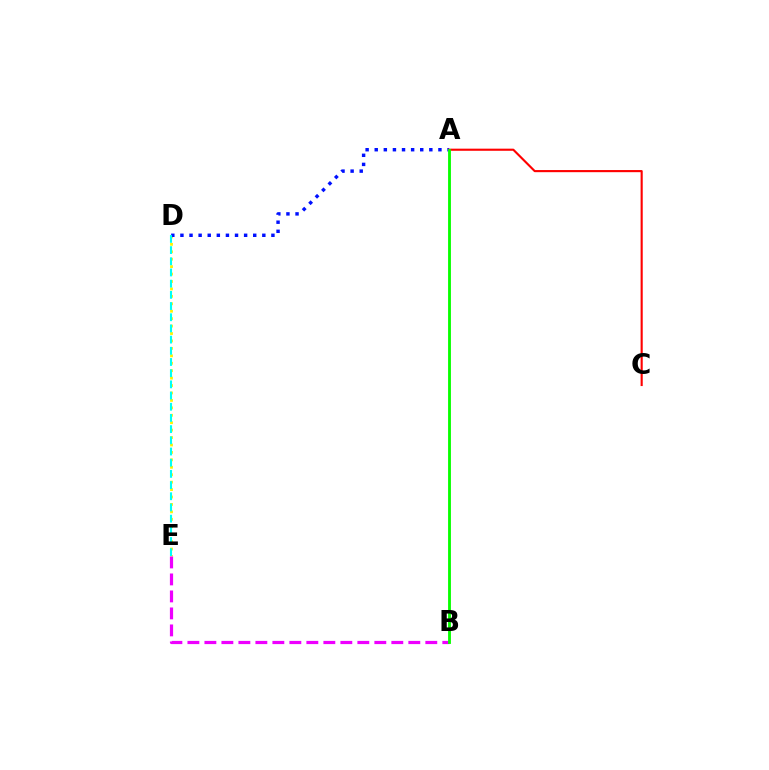{('D', 'E'): [{'color': '#fcf500', 'line_style': 'dotted', 'thickness': 2.02}, {'color': '#00fff6', 'line_style': 'dashed', 'thickness': 1.52}], ('A', 'D'): [{'color': '#0010ff', 'line_style': 'dotted', 'thickness': 2.47}], ('A', 'C'): [{'color': '#ff0000', 'line_style': 'solid', 'thickness': 1.53}], ('B', 'E'): [{'color': '#ee00ff', 'line_style': 'dashed', 'thickness': 2.31}], ('A', 'B'): [{'color': '#08ff00', 'line_style': 'solid', 'thickness': 2.06}]}